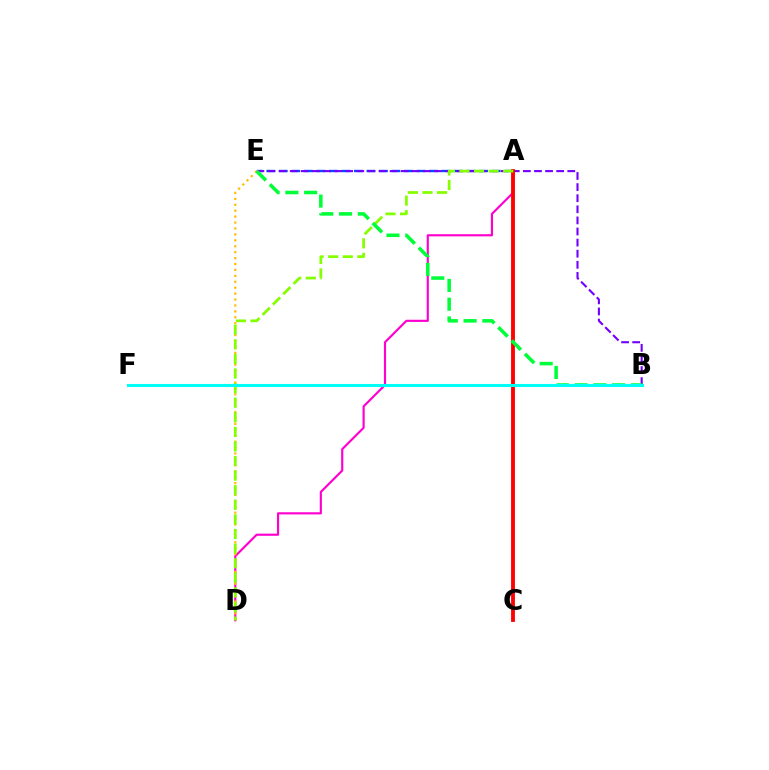{('A', 'D'): [{'color': '#ff00cf', 'line_style': 'solid', 'thickness': 1.55}, {'color': '#84ff00', 'line_style': 'dashed', 'thickness': 1.98}], ('A', 'E'): [{'color': '#004bff', 'line_style': 'dashed', 'thickness': 1.7}], ('D', 'E'): [{'color': '#ffbd00', 'line_style': 'dotted', 'thickness': 1.61}], ('B', 'E'): [{'color': '#7200ff', 'line_style': 'dashed', 'thickness': 1.51}, {'color': '#00ff39', 'line_style': 'dashed', 'thickness': 2.55}], ('A', 'C'): [{'color': '#ff0000', 'line_style': 'solid', 'thickness': 2.77}], ('B', 'F'): [{'color': '#00fff6', 'line_style': 'solid', 'thickness': 2.19}]}